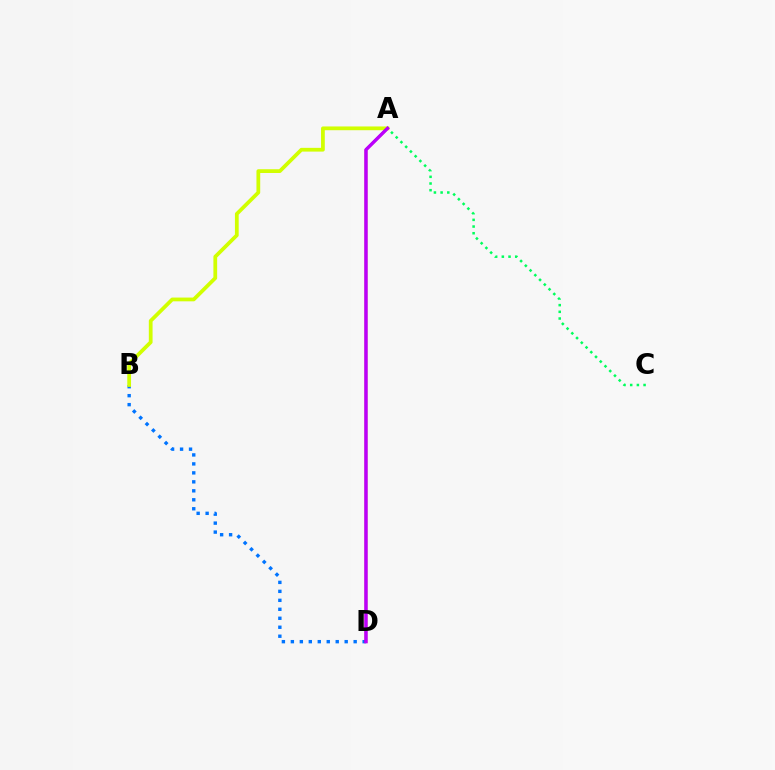{('B', 'D'): [{'color': '#0074ff', 'line_style': 'dotted', 'thickness': 2.44}], ('A', 'B'): [{'color': '#d1ff00', 'line_style': 'solid', 'thickness': 2.7}], ('A', 'D'): [{'color': '#ff0000', 'line_style': 'solid', 'thickness': 1.88}, {'color': '#b900ff', 'line_style': 'solid', 'thickness': 2.4}], ('A', 'C'): [{'color': '#00ff5c', 'line_style': 'dotted', 'thickness': 1.82}]}